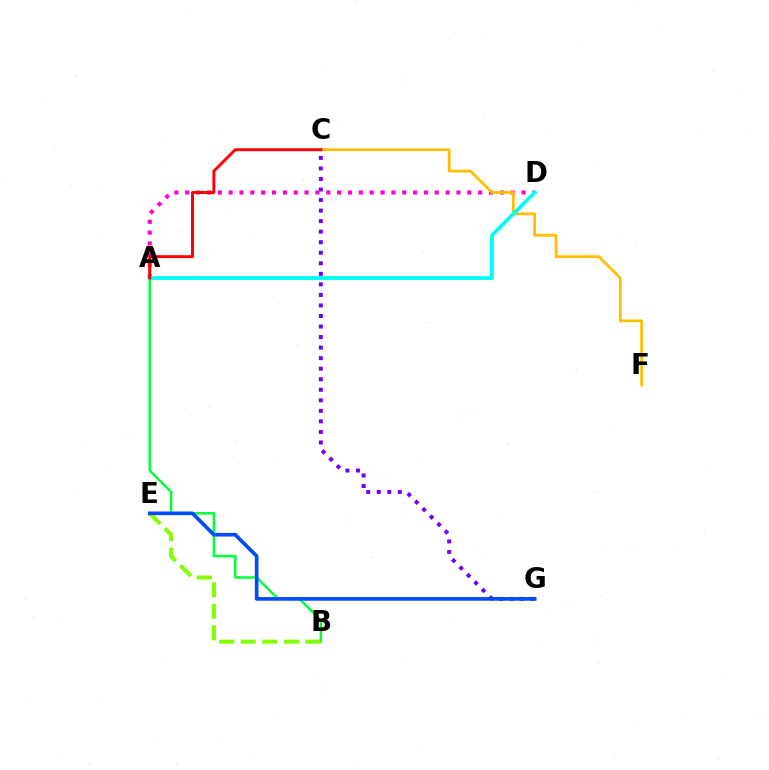{('C', 'G'): [{'color': '#7200ff', 'line_style': 'dotted', 'thickness': 2.86}], ('A', 'D'): [{'color': '#ff00cf', 'line_style': 'dotted', 'thickness': 2.95}, {'color': '#00fff6', 'line_style': 'solid', 'thickness': 2.73}], ('C', 'F'): [{'color': '#ffbd00', 'line_style': 'solid', 'thickness': 1.99}], ('A', 'B'): [{'color': '#00ff39', 'line_style': 'solid', 'thickness': 1.78}], ('A', 'C'): [{'color': '#ff0000', 'line_style': 'solid', 'thickness': 2.13}], ('B', 'E'): [{'color': '#84ff00', 'line_style': 'dashed', 'thickness': 2.93}], ('E', 'G'): [{'color': '#004bff', 'line_style': 'solid', 'thickness': 2.63}]}